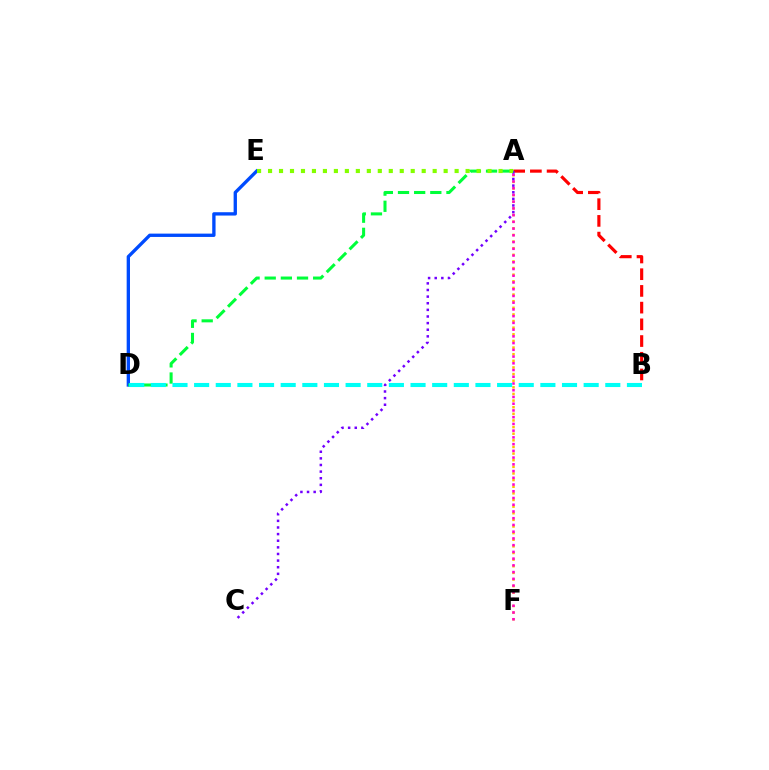{('A', 'B'): [{'color': '#ff0000', 'line_style': 'dashed', 'thickness': 2.27}], ('A', 'F'): [{'color': '#ffbd00', 'line_style': 'dotted', 'thickness': 1.8}, {'color': '#ff00cf', 'line_style': 'dotted', 'thickness': 1.83}], ('A', 'C'): [{'color': '#7200ff', 'line_style': 'dotted', 'thickness': 1.8}], ('D', 'E'): [{'color': '#004bff', 'line_style': 'solid', 'thickness': 2.4}], ('A', 'D'): [{'color': '#00ff39', 'line_style': 'dashed', 'thickness': 2.19}], ('B', 'D'): [{'color': '#00fff6', 'line_style': 'dashed', 'thickness': 2.94}], ('A', 'E'): [{'color': '#84ff00', 'line_style': 'dotted', 'thickness': 2.98}]}